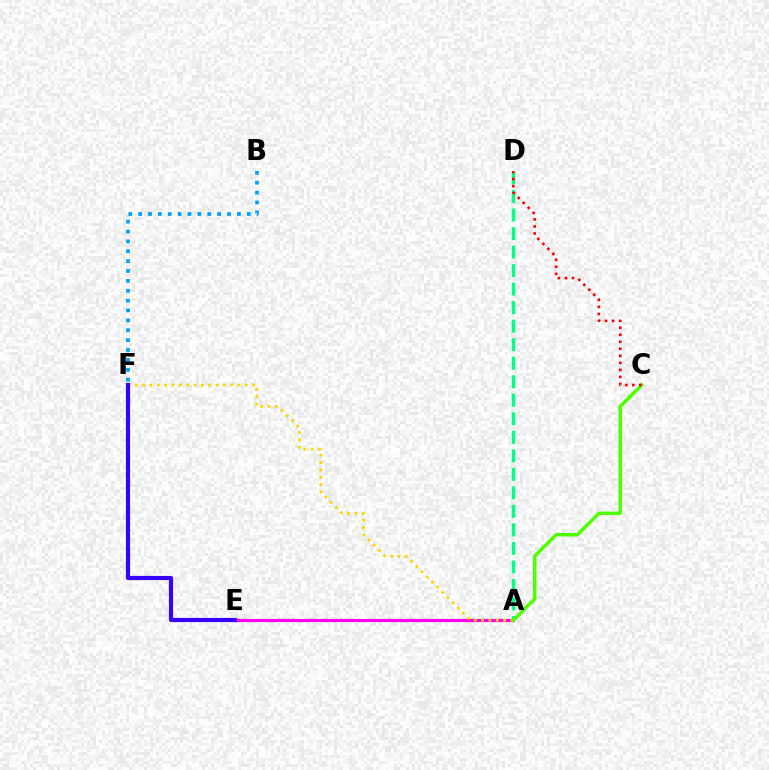{('A', 'D'): [{'color': '#00ff86', 'line_style': 'dashed', 'thickness': 2.52}], ('A', 'E'): [{'color': '#ff00ed', 'line_style': 'solid', 'thickness': 2.3}], ('A', 'F'): [{'color': '#ffd500', 'line_style': 'dotted', 'thickness': 1.99}], ('A', 'C'): [{'color': '#4fff00', 'line_style': 'solid', 'thickness': 2.52}], ('C', 'D'): [{'color': '#ff0000', 'line_style': 'dotted', 'thickness': 1.91}], ('B', 'F'): [{'color': '#009eff', 'line_style': 'dotted', 'thickness': 2.68}], ('E', 'F'): [{'color': '#3700ff', 'line_style': 'solid', 'thickness': 3.0}]}